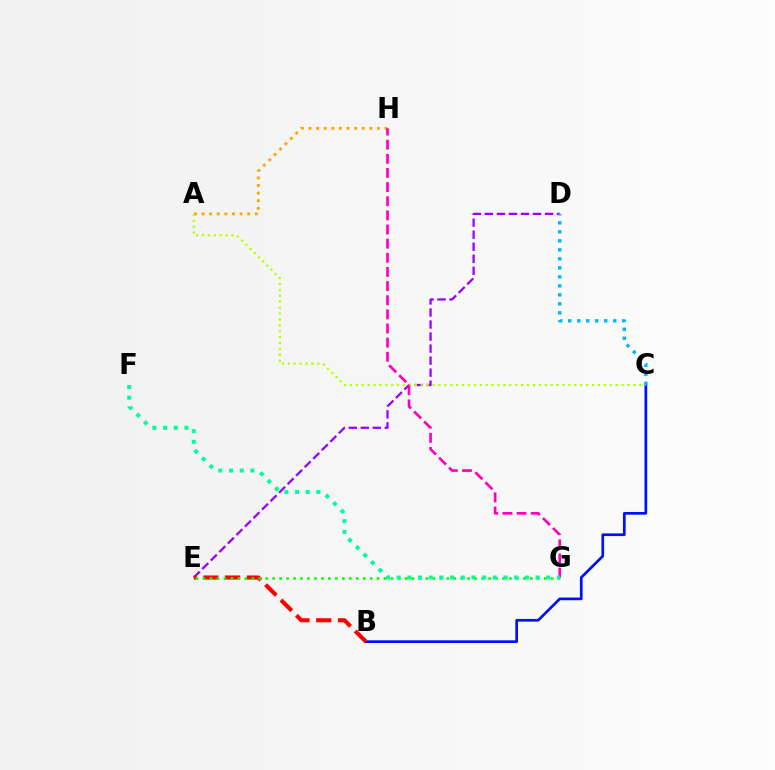{('D', 'E'): [{'color': '#9b00ff', 'line_style': 'dashed', 'thickness': 1.63}], ('B', 'C'): [{'color': '#0010ff', 'line_style': 'solid', 'thickness': 1.94}], ('A', 'H'): [{'color': '#ffa500', 'line_style': 'dotted', 'thickness': 2.07}], ('A', 'C'): [{'color': '#b3ff00', 'line_style': 'dotted', 'thickness': 1.6}], ('G', 'H'): [{'color': '#ff00bd', 'line_style': 'dashed', 'thickness': 1.92}], ('B', 'E'): [{'color': '#ff0000', 'line_style': 'dashed', 'thickness': 2.95}], ('C', 'D'): [{'color': '#00b5ff', 'line_style': 'dotted', 'thickness': 2.45}], ('E', 'G'): [{'color': '#08ff00', 'line_style': 'dotted', 'thickness': 1.89}], ('F', 'G'): [{'color': '#00ff9d', 'line_style': 'dotted', 'thickness': 2.9}]}